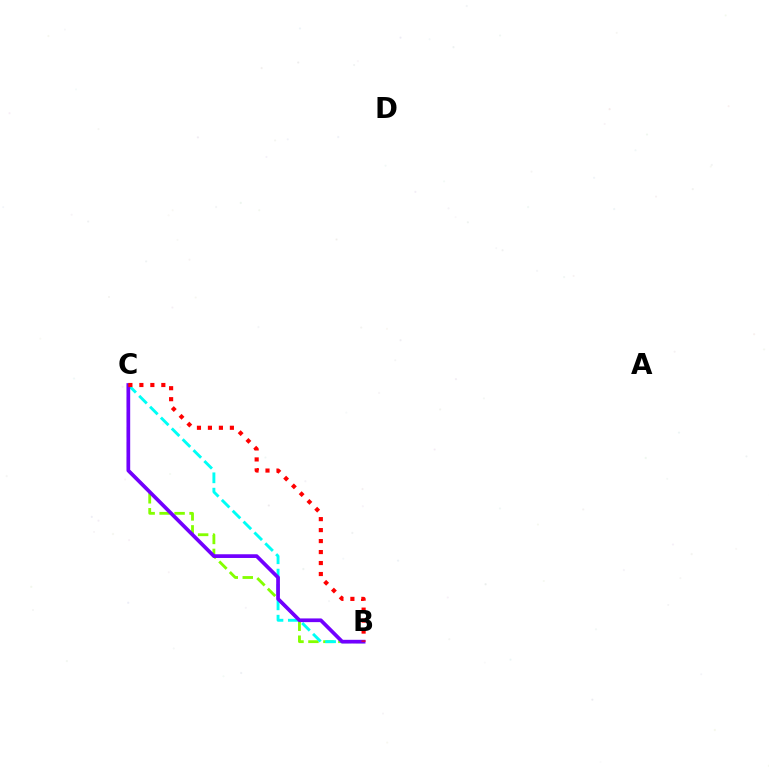{('B', 'C'): [{'color': '#84ff00', 'line_style': 'dashed', 'thickness': 2.03}, {'color': '#00fff6', 'line_style': 'dashed', 'thickness': 2.09}, {'color': '#7200ff', 'line_style': 'solid', 'thickness': 2.67}, {'color': '#ff0000', 'line_style': 'dotted', 'thickness': 2.98}]}